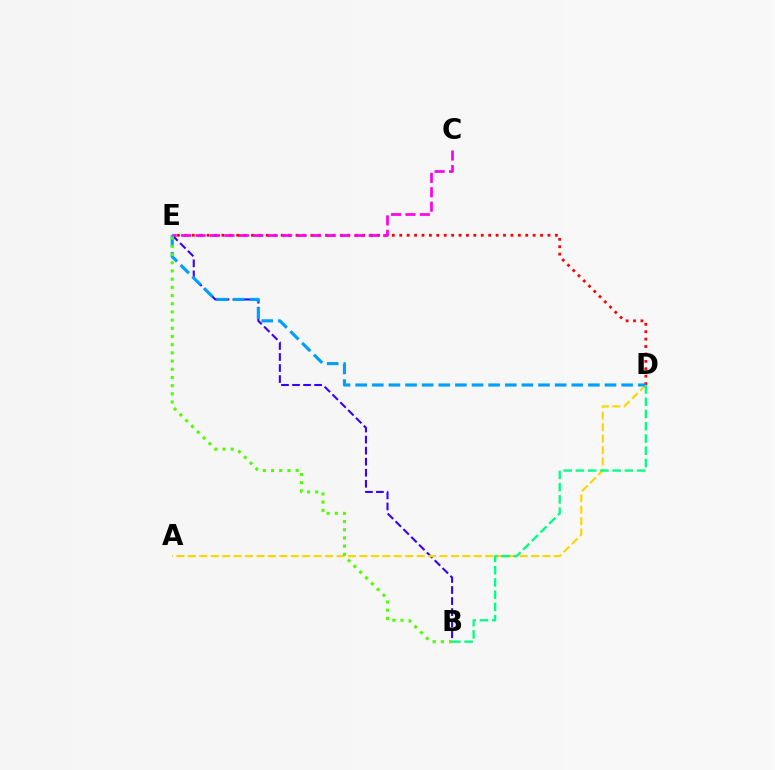{('D', 'E'): [{'color': '#ff0000', 'line_style': 'dotted', 'thickness': 2.01}, {'color': '#009eff', 'line_style': 'dashed', 'thickness': 2.26}], ('B', 'E'): [{'color': '#3700ff', 'line_style': 'dashed', 'thickness': 1.5}, {'color': '#4fff00', 'line_style': 'dotted', 'thickness': 2.23}], ('A', 'D'): [{'color': '#ffd500', 'line_style': 'dashed', 'thickness': 1.55}], ('C', 'E'): [{'color': '#ff00ed', 'line_style': 'dashed', 'thickness': 1.96}], ('B', 'D'): [{'color': '#00ff86', 'line_style': 'dashed', 'thickness': 1.66}]}